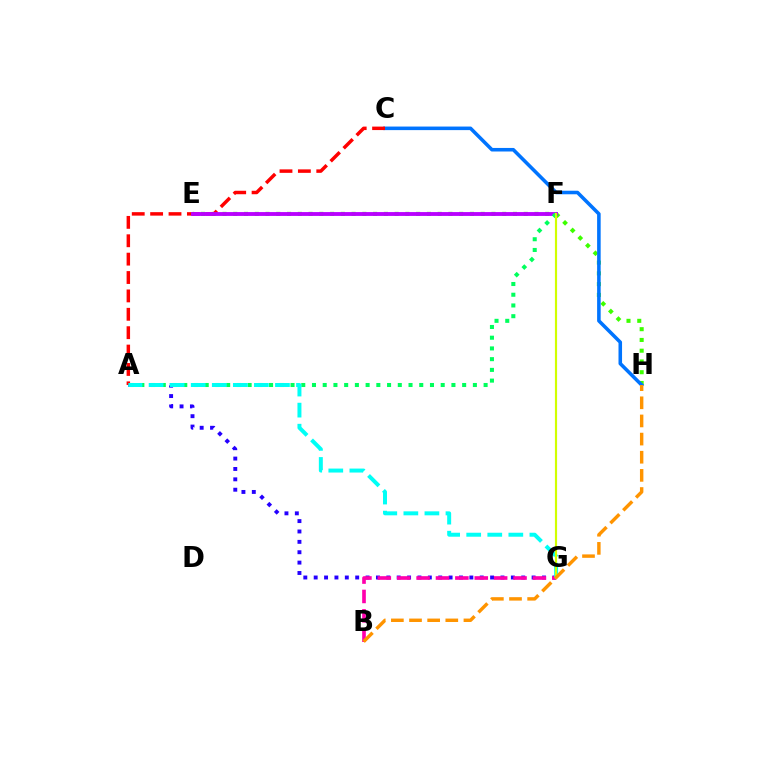{('A', 'G'): [{'color': '#2500ff', 'line_style': 'dotted', 'thickness': 2.82}, {'color': '#00fff6', 'line_style': 'dashed', 'thickness': 2.86}], ('E', 'H'): [{'color': '#3dff00', 'line_style': 'dotted', 'thickness': 2.92}], ('B', 'G'): [{'color': '#ff00ac', 'line_style': 'dashed', 'thickness': 2.63}], ('C', 'H'): [{'color': '#0074ff', 'line_style': 'solid', 'thickness': 2.56}], ('A', 'C'): [{'color': '#ff0000', 'line_style': 'dashed', 'thickness': 2.5}], ('E', 'F'): [{'color': '#b900ff', 'line_style': 'solid', 'thickness': 2.78}], ('A', 'F'): [{'color': '#00ff5c', 'line_style': 'dotted', 'thickness': 2.91}], ('F', 'G'): [{'color': '#d1ff00', 'line_style': 'solid', 'thickness': 1.56}], ('B', 'H'): [{'color': '#ff9400', 'line_style': 'dashed', 'thickness': 2.46}]}